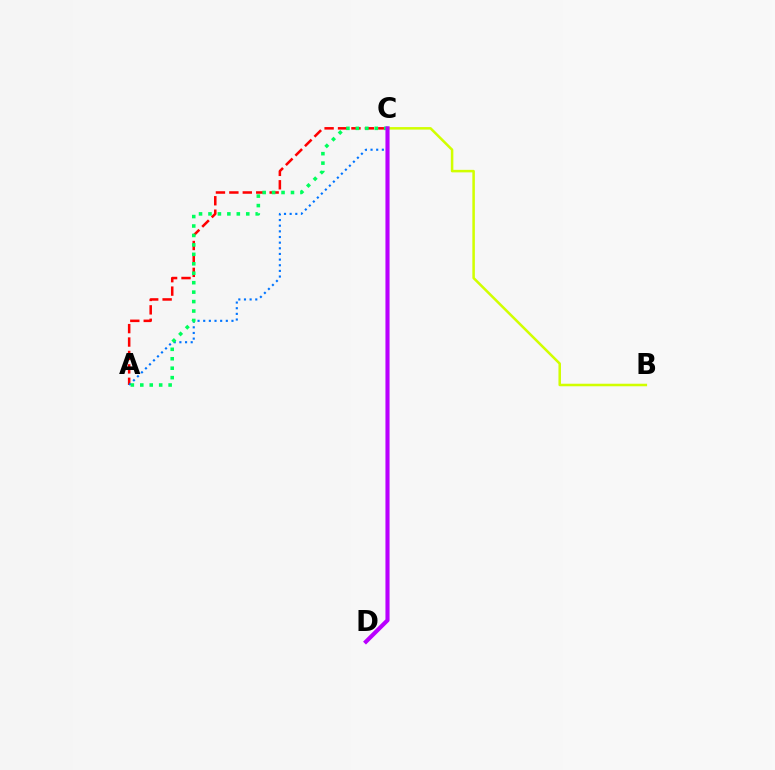{('A', 'C'): [{'color': '#ff0000', 'line_style': 'dashed', 'thickness': 1.82}, {'color': '#0074ff', 'line_style': 'dotted', 'thickness': 1.54}, {'color': '#00ff5c', 'line_style': 'dotted', 'thickness': 2.57}], ('B', 'C'): [{'color': '#d1ff00', 'line_style': 'solid', 'thickness': 1.82}], ('C', 'D'): [{'color': '#b900ff', 'line_style': 'solid', 'thickness': 2.95}]}